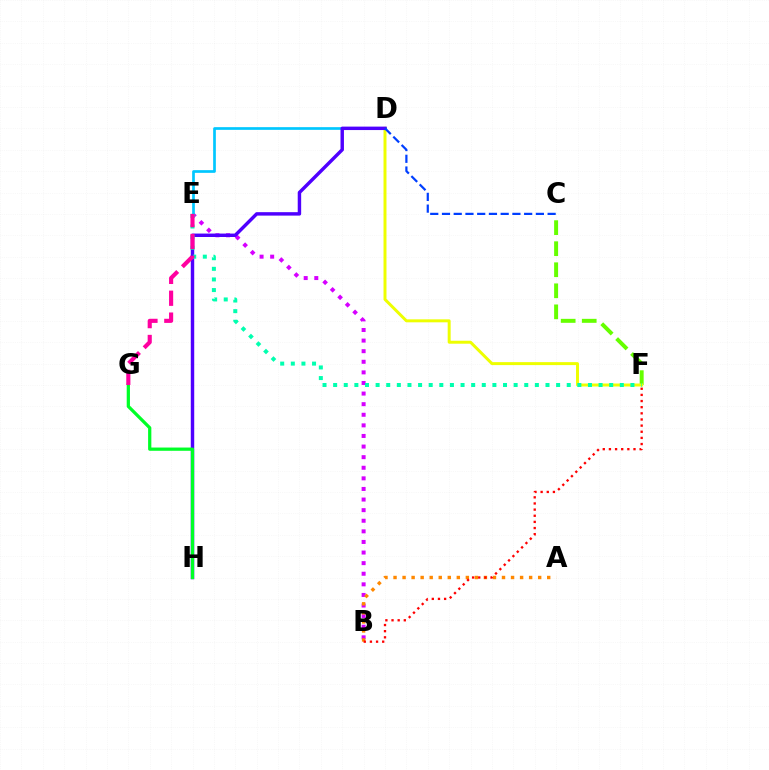{('B', 'E'): [{'color': '#d600ff', 'line_style': 'dotted', 'thickness': 2.88}], ('D', 'E'): [{'color': '#00c7ff', 'line_style': 'solid', 'thickness': 1.94}], ('C', 'F'): [{'color': '#66ff00', 'line_style': 'dashed', 'thickness': 2.86}], ('D', 'F'): [{'color': '#eeff00', 'line_style': 'solid', 'thickness': 2.14}], ('A', 'B'): [{'color': '#ff8800', 'line_style': 'dotted', 'thickness': 2.46}], ('D', 'H'): [{'color': '#4f00ff', 'line_style': 'solid', 'thickness': 2.48}], ('G', 'H'): [{'color': '#00ff27', 'line_style': 'solid', 'thickness': 2.34}], ('E', 'F'): [{'color': '#00ffaf', 'line_style': 'dotted', 'thickness': 2.88}], ('B', 'F'): [{'color': '#ff0000', 'line_style': 'dotted', 'thickness': 1.67}], ('E', 'G'): [{'color': '#ff00a0', 'line_style': 'dashed', 'thickness': 2.97}], ('C', 'D'): [{'color': '#003fff', 'line_style': 'dashed', 'thickness': 1.59}]}